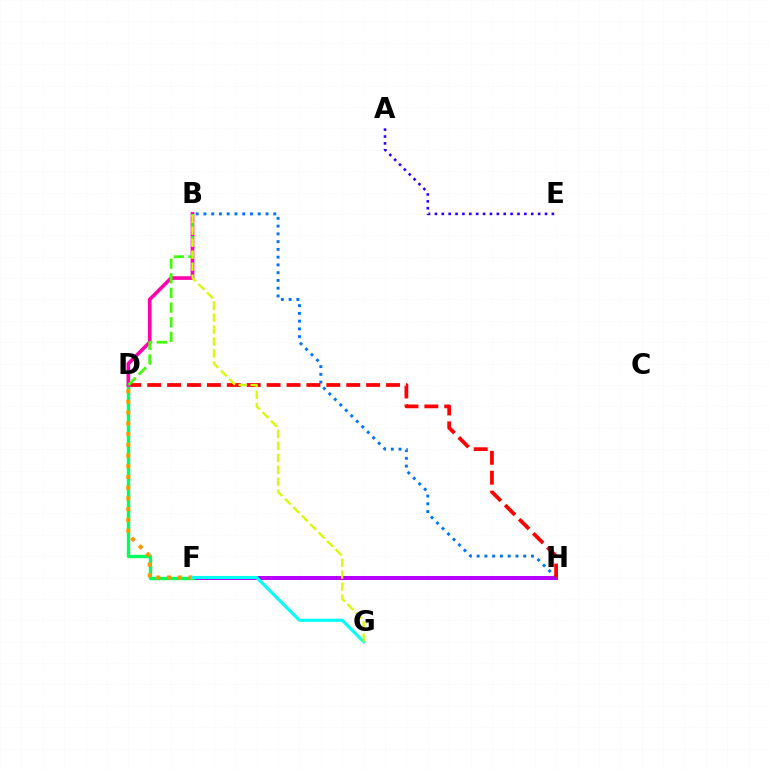{('F', 'H'): [{'color': '#b900ff', 'line_style': 'solid', 'thickness': 2.89}], ('B', 'H'): [{'color': '#0074ff', 'line_style': 'dotted', 'thickness': 2.11}], ('D', 'H'): [{'color': '#ff0000', 'line_style': 'dashed', 'thickness': 2.7}], ('D', 'F'): [{'color': '#00ff5c', 'line_style': 'solid', 'thickness': 2.41}, {'color': '#ff9400', 'line_style': 'dotted', 'thickness': 2.91}], ('B', 'D'): [{'color': '#ff00ac', 'line_style': 'solid', 'thickness': 2.63}, {'color': '#3dff00', 'line_style': 'dashed', 'thickness': 1.99}], ('F', 'G'): [{'color': '#00fff6', 'line_style': 'solid', 'thickness': 2.25}], ('B', 'G'): [{'color': '#d1ff00', 'line_style': 'dashed', 'thickness': 1.62}], ('A', 'E'): [{'color': '#2500ff', 'line_style': 'dotted', 'thickness': 1.87}]}